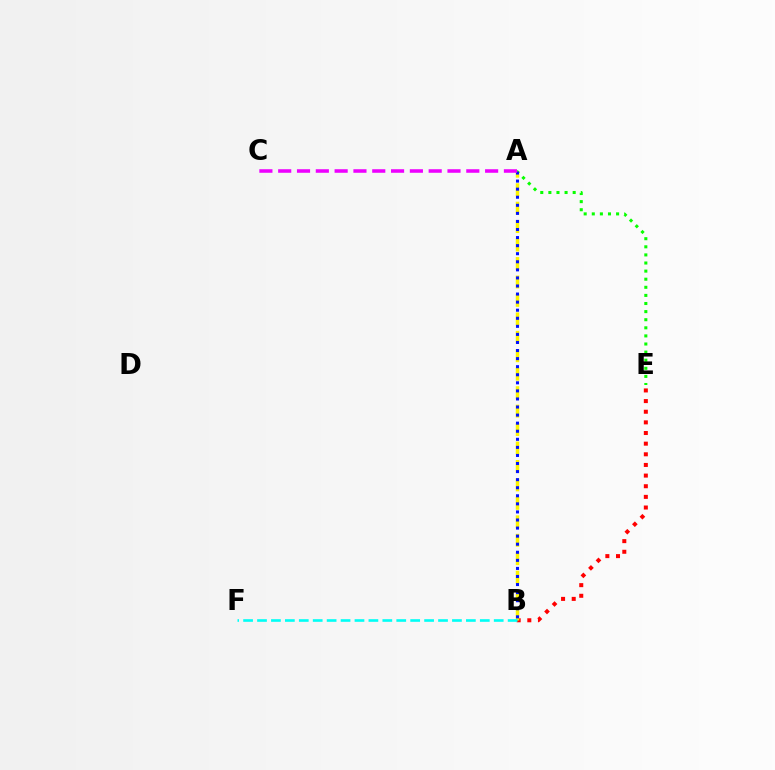{('A', 'E'): [{'color': '#08ff00', 'line_style': 'dotted', 'thickness': 2.2}], ('B', 'E'): [{'color': '#ff0000', 'line_style': 'dotted', 'thickness': 2.89}], ('A', 'B'): [{'color': '#fcf500', 'line_style': 'dashed', 'thickness': 2.51}, {'color': '#0010ff', 'line_style': 'dotted', 'thickness': 2.19}], ('B', 'F'): [{'color': '#00fff6', 'line_style': 'dashed', 'thickness': 1.89}], ('A', 'C'): [{'color': '#ee00ff', 'line_style': 'dashed', 'thickness': 2.56}]}